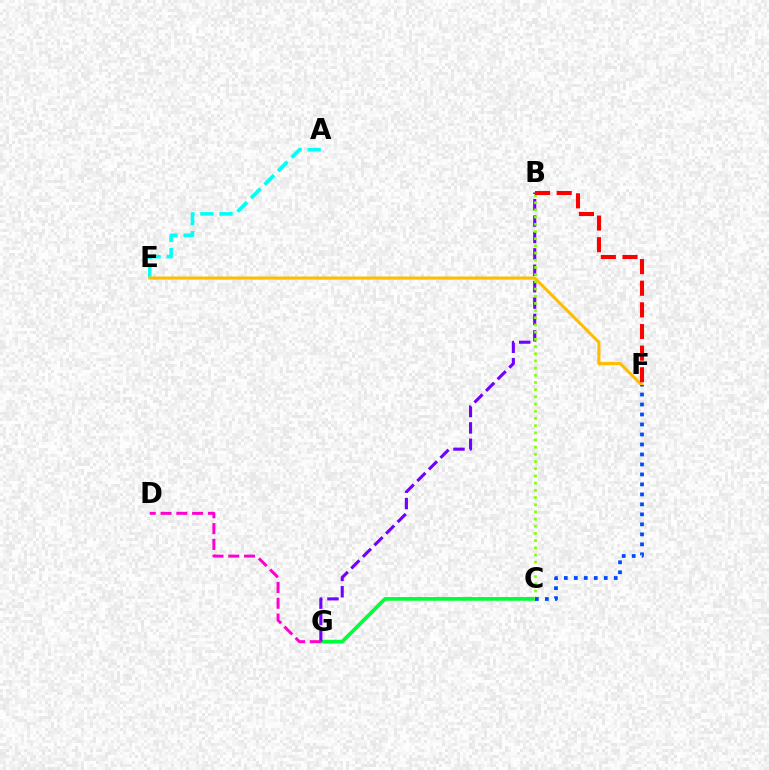{('C', 'G'): [{'color': '#00ff39', 'line_style': 'solid', 'thickness': 2.67}], ('A', 'E'): [{'color': '#00fff6', 'line_style': 'dashed', 'thickness': 2.6}], ('E', 'F'): [{'color': '#ffbd00', 'line_style': 'solid', 'thickness': 2.23}], ('B', 'G'): [{'color': '#7200ff', 'line_style': 'dashed', 'thickness': 2.23}], ('B', 'C'): [{'color': '#84ff00', 'line_style': 'dotted', 'thickness': 1.95}], ('B', 'F'): [{'color': '#ff0000', 'line_style': 'dashed', 'thickness': 2.94}], ('D', 'G'): [{'color': '#ff00cf', 'line_style': 'dashed', 'thickness': 2.14}], ('C', 'F'): [{'color': '#004bff', 'line_style': 'dotted', 'thickness': 2.71}]}